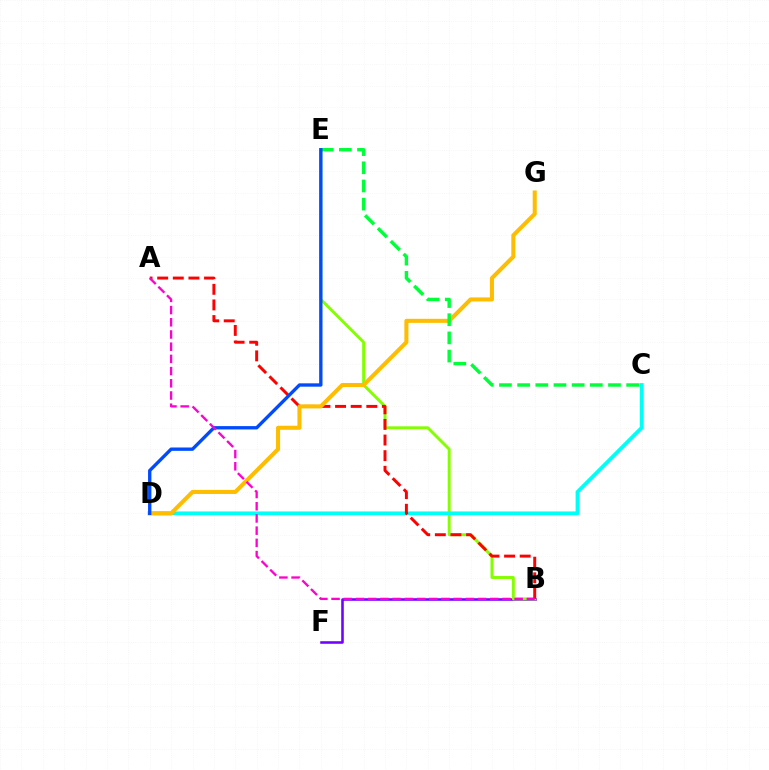{('B', 'F'): [{'color': '#7200ff', 'line_style': 'solid', 'thickness': 1.85}], ('B', 'E'): [{'color': '#84ff00', 'line_style': 'solid', 'thickness': 2.1}], ('C', 'D'): [{'color': '#00fff6', 'line_style': 'solid', 'thickness': 2.72}], ('A', 'B'): [{'color': '#ff0000', 'line_style': 'dashed', 'thickness': 2.12}, {'color': '#ff00cf', 'line_style': 'dashed', 'thickness': 1.66}], ('D', 'G'): [{'color': '#ffbd00', 'line_style': 'solid', 'thickness': 2.91}], ('C', 'E'): [{'color': '#00ff39', 'line_style': 'dashed', 'thickness': 2.47}], ('D', 'E'): [{'color': '#004bff', 'line_style': 'solid', 'thickness': 2.4}]}